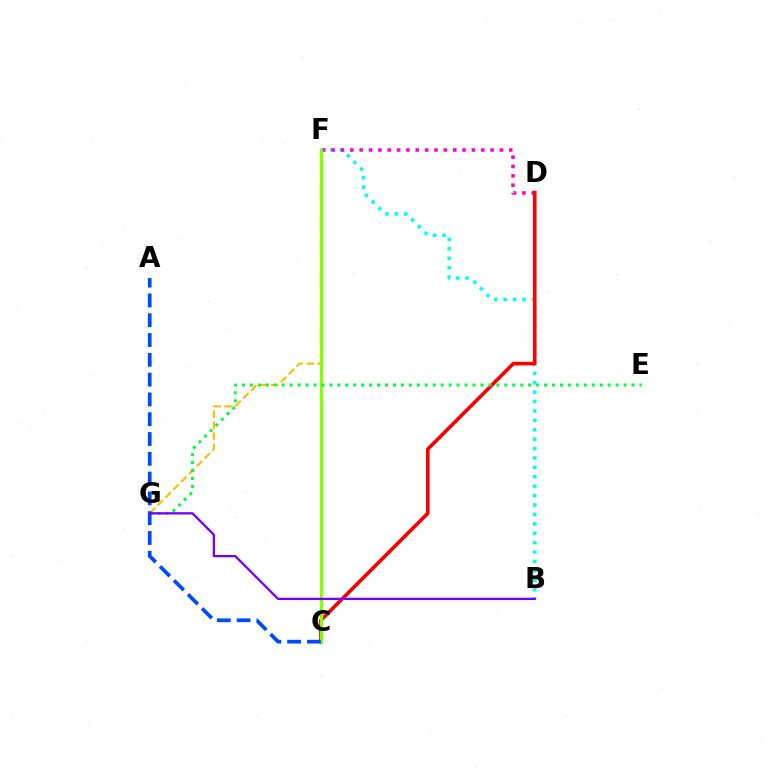{('B', 'F'): [{'color': '#00fff6', 'line_style': 'dotted', 'thickness': 2.56}], ('D', 'F'): [{'color': '#ff00cf', 'line_style': 'dotted', 'thickness': 2.54}], ('C', 'D'): [{'color': '#ff0000', 'line_style': 'solid', 'thickness': 2.61}], ('F', 'G'): [{'color': '#ffbd00', 'line_style': 'dashed', 'thickness': 1.5}], ('C', 'F'): [{'color': '#84ff00', 'line_style': 'solid', 'thickness': 2.37}], ('E', 'G'): [{'color': '#00ff39', 'line_style': 'dotted', 'thickness': 2.16}], ('A', 'C'): [{'color': '#004bff', 'line_style': 'dashed', 'thickness': 2.69}], ('B', 'G'): [{'color': '#7200ff', 'line_style': 'solid', 'thickness': 1.65}]}